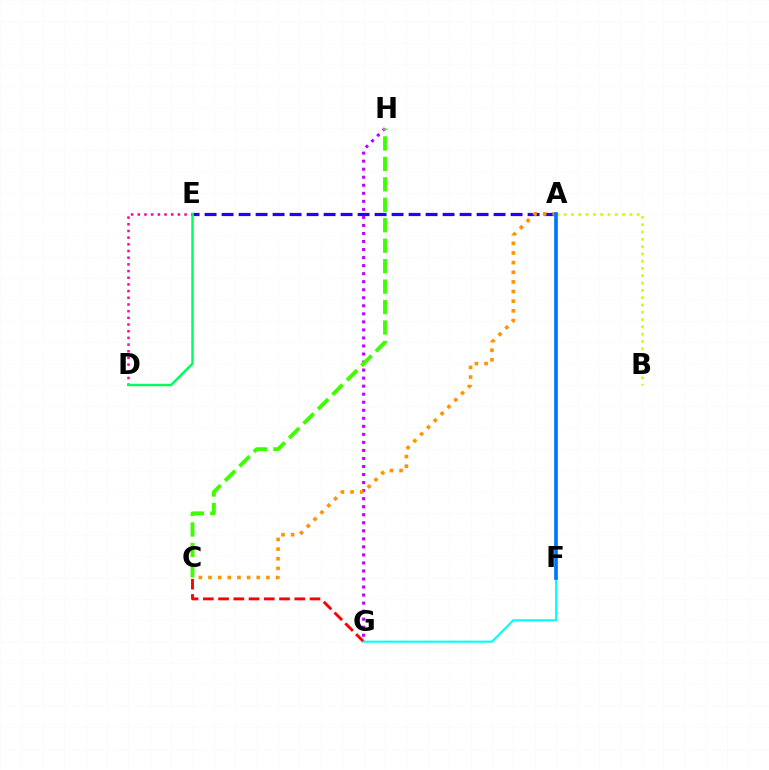{('G', 'H'): [{'color': '#b900ff', 'line_style': 'dotted', 'thickness': 2.18}], ('D', 'E'): [{'color': '#ff00ac', 'line_style': 'dotted', 'thickness': 1.82}, {'color': '#00ff5c', 'line_style': 'solid', 'thickness': 1.77}], ('C', 'G'): [{'color': '#ff0000', 'line_style': 'dashed', 'thickness': 2.07}], ('A', 'E'): [{'color': '#2500ff', 'line_style': 'dashed', 'thickness': 2.31}], ('A', 'B'): [{'color': '#d1ff00', 'line_style': 'dotted', 'thickness': 1.98}], ('F', 'G'): [{'color': '#00fff6', 'line_style': 'solid', 'thickness': 1.51}], ('A', 'C'): [{'color': '#ff9400', 'line_style': 'dotted', 'thickness': 2.62}], ('A', 'F'): [{'color': '#0074ff', 'line_style': 'solid', 'thickness': 2.63}], ('C', 'H'): [{'color': '#3dff00', 'line_style': 'dashed', 'thickness': 2.78}]}